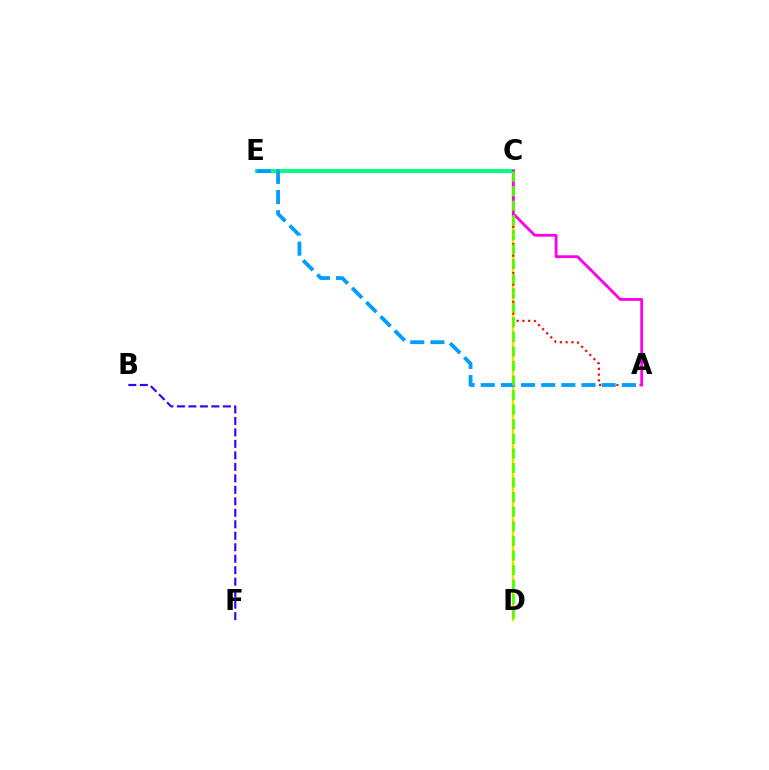{('C', 'D'): [{'color': '#ffd500', 'line_style': 'solid', 'thickness': 1.72}, {'color': '#4fff00', 'line_style': 'dashed', 'thickness': 1.98}], ('A', 'C'): [{'color': '#ff0000', 'line_style': 'dotted', 'thickness': 1.57}, {'color': '#ff00ed', 'line_style': 'solid', 'thickness': 2.02}], ('C', 'E'): [{'color': '#00ff86', 'line_style': 'solid', 'thickness': 2.86}], ('B', 'F'): [{'color': '#3700ff', 'line_style': 'dashed', 'thickness': 1.56}], ('A', 'E'): [{'color': '#009eff', 'line_style': 'dashed', 'thickness': 2.74}]}